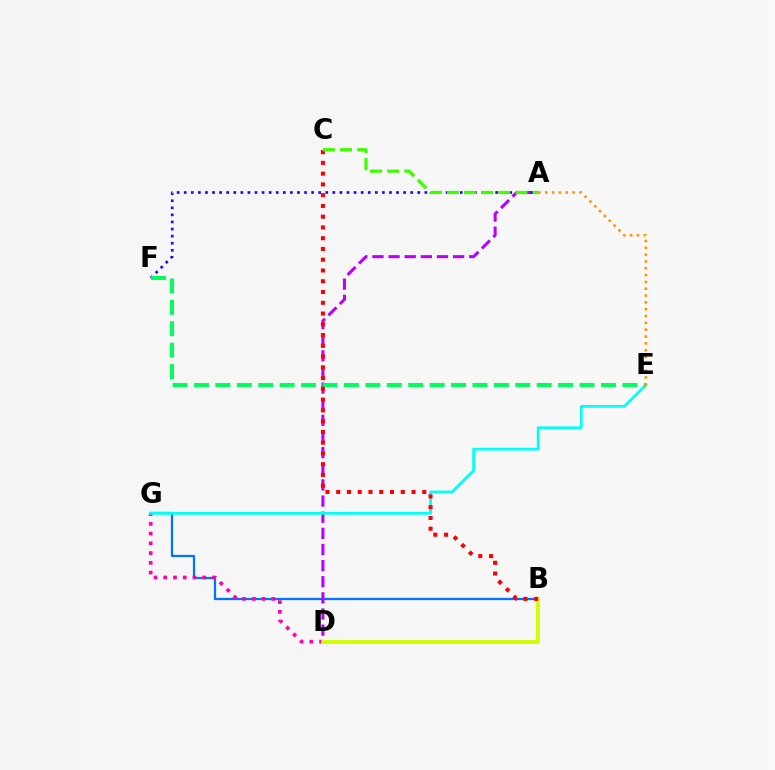{('B', 'G'): [{'color': '#0074ff', 'line_style': 'solid', 'thickness': 1.63}], ('A', 'D'): [{'color': '#b900ff', 'line_style': 'dashed', 'thickness': 2.19}], ('D', 'G'): [{'color': '#ff00ac', 'line_style': 'dotted', 'thickness': 2.65}], ('A', 'F'): [{'color': '#2500ff', 'line_style': 'dotted', 'thickness': 1.92}], ('B', 'D'): [{'color': '#d1ff00', 'line_style': 'solid', 'thickness': 2.77}], ('E', 'G'): [{'color': '#00fff6', 'line_style': 'solid', 'thickness': 1.97}], ('E', 'F'): [{'color': '#00ff5c', 'line_style': 'dashed', 'thickness': 2.91}], ('B', 'C'): [{'color': '#ff0000', 'line_style': 'dotted', 'thickness': 2.92}], ('A', 'E'): [{'color': '#ff9400', 'line_style': 'dotted', 'thickness': 1.85}], ('A', 'C'): [{'color': '#3dff00', 'line_style': 'dashed', 'thickness': 2.33}]}